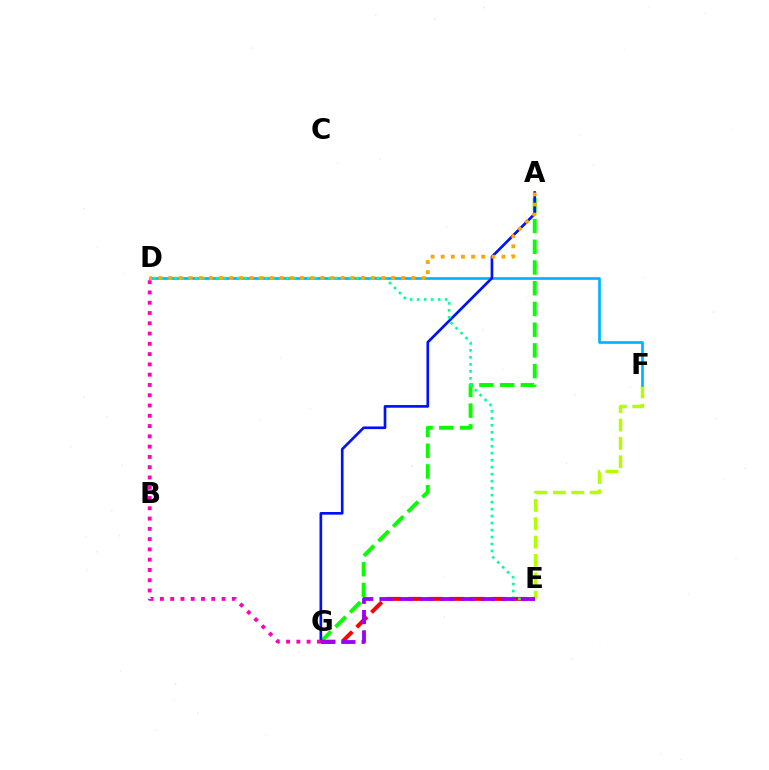{('A', 'G'): [{'color': '#08ff00', 'line_style': 'dashed', 'thickness': 2.82}, {'color': '#0010ff', 'line_style': 'solid', 'thickness': 1.91}], ('E', 'G'): [{'color': '#ff0000', 'line_style': 'dashed', 'thickness': 2.84}, {'color': '#9b00ff', 'line_style': 'dashed', 'thickness': 2.76}], ('E', 'F'): [{'color': '#b3ff00', 'line_style': 'dashed', 'thickness': 2.5}], ('D', 'F'): [{'color': '#00b5ff', 'line_style': 'solid', 'thickness': 1.94}], ('D', 'G'): [{'color': '#ff00bd', 'line_style': 'dotted', 'thickness': 2.79}], ('D', 'E'): [{'color': '#00ff9d', 'line_style': 'dotted', 'thickness': 1.9}], ('A', 'D'): [{'color': '#ffa500', 'line_style': 'dotted', 'thickness': 2.75}]}